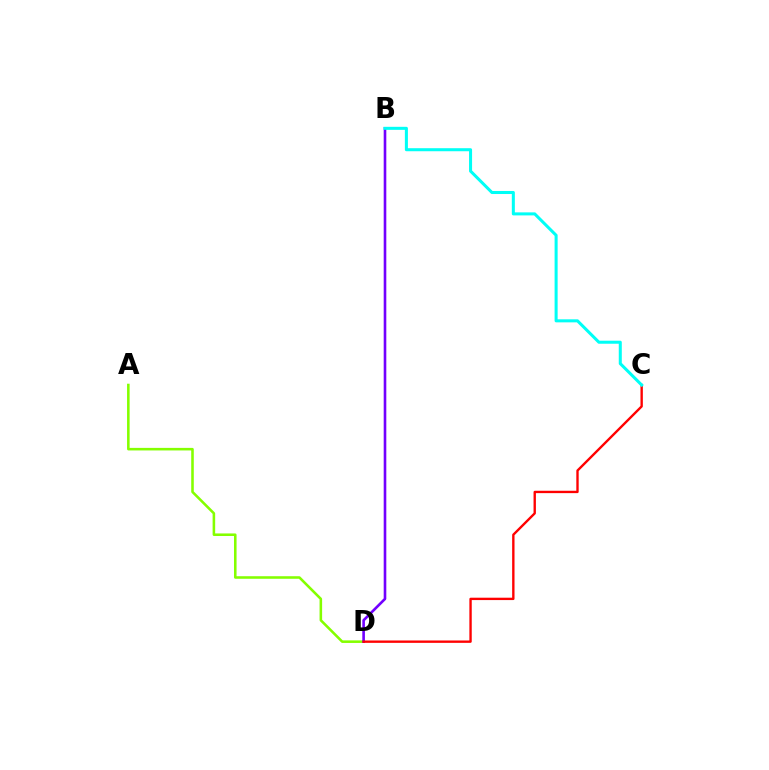{('A', 'D'): [{'color': '#84ff00', 'line_style': 'solid', 'thickness': 1.85}], ('B', 'D'): [{'color': '#7200ff', 'line_style': 'solid', 'thickness': 1.89}], ('C', 'D'): [{'color': '#ff0000', 'line_style': 'solid', 'thickness': 1.71}], ('B', 'C'): [{'color': '#00fff6', 'line_style': 'solid', 'thickness': 2.19}]}